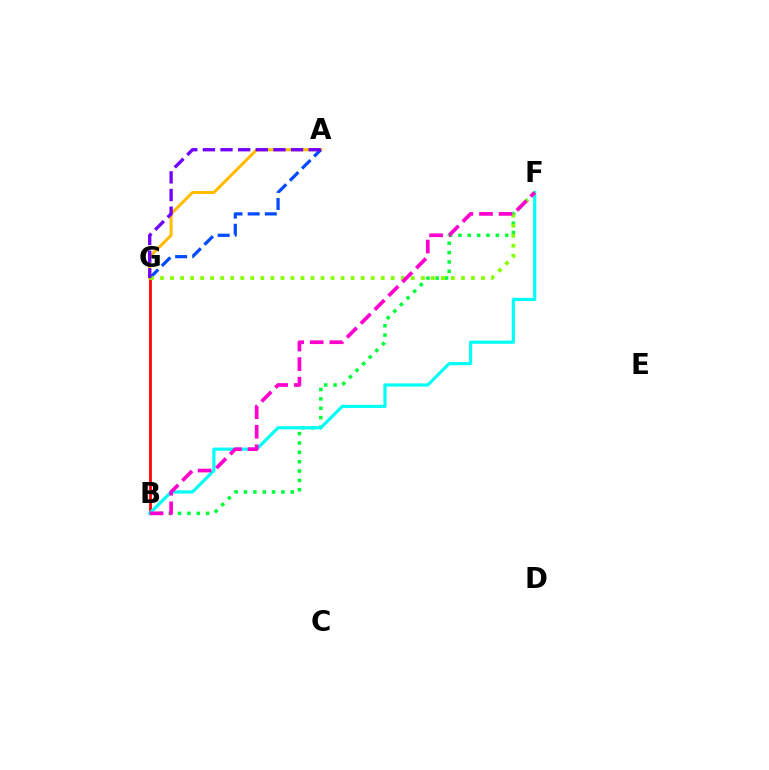{('B', 'G'): [{'color': '#ff0000', 'line_style': 'solid', 'thickness': 1.98}], ('B', 'F'): [{'color': '#00ff39', 'line_style': 'dotted', 'thickness': 2.54}, {'color': '#00fff6', 'line_style': 'solid', 'thickness': 2.28}, {'color': '#ff00cf', 'line_style': 'dashed', 'thickness': 2.66}], ('A', 'G'): [{'color': '#ffbd00', 'line_style': 'solid', 'thickness': 2.17}, {'color': '#004bff', 'line_style': 'dashed', 'thickness': 2.33}, {'color': '#7200ff', 'line_style': 'dashed', 'thickness': 2.4}], ('F', 'G'): [{'color': '#84ff00', 'line_style': 'dotted', 'thickness': 2.73}]}